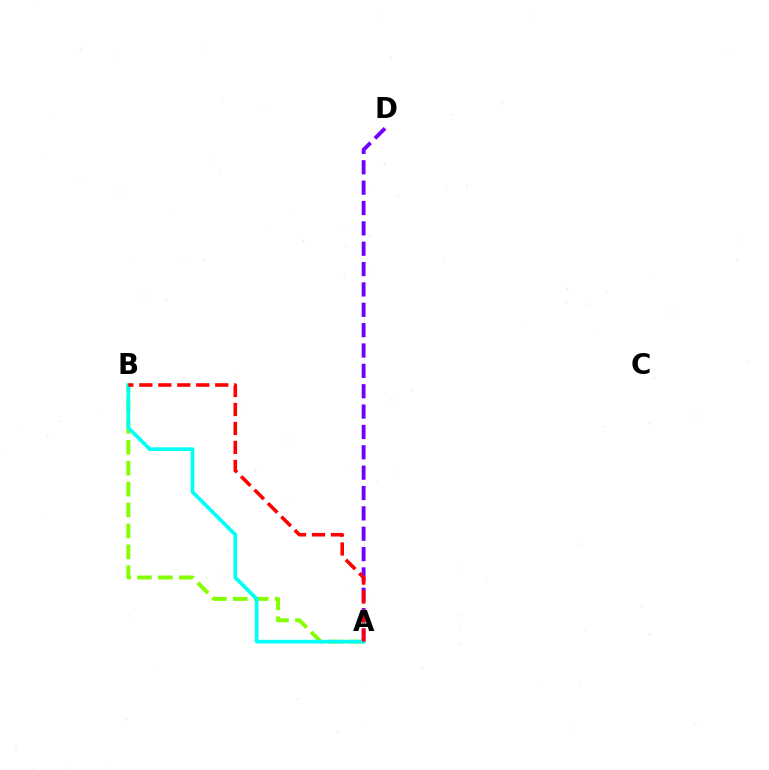{('A', 'B'): [{'color': '#84ff00', 'line_style': 'dashed', 'thickness': 2.84}, {'color': '#00fff6', 'line_style': 'solid', 'thickness': 2.65}, {'color': '#ff0000', 'line_style': 'dashed', 'thickness': 2.58}], ('A', 'D'): [{'color': '#7200ff', 'line_style': 'dashed', 'thickness': 2.77}]}